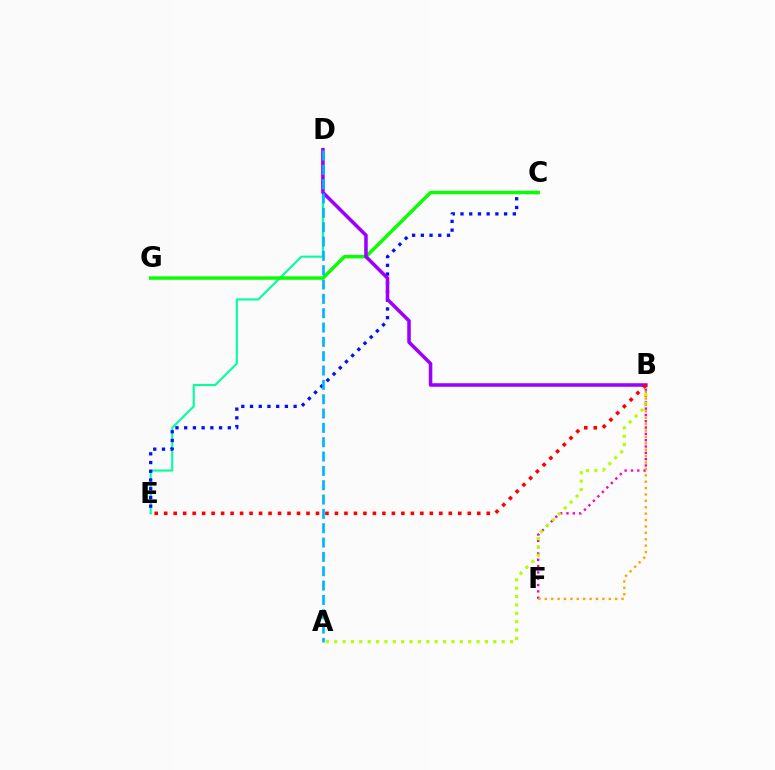{('B', 'F'): [{'color': '#ff00bd', 'line_style': 'dotted', 'thickness': 1.72}, {'color': '#ffa500', 'line_style': 'dotted', 'thickness': 1.74}], ('D', 'E'): [{'color': '#00ff9d', 'line_style': 'solid', 'thickness': 1.5}], ('C', 'E'): [{'color': '#0010ff', 'line_style': 'dotted', 'thickness': 2.37}], ('A', 'B'): [{'color': '#b3ff00', 'line_style': 'dotted', 'thickness': 2.27}], ('C', 'G'): [{'color': '#08ff00', 'line_style': 'solid', 'thickness': 2.48}], ('B', 'D'): [{'color': '#9b00ff', 'line_style': 'solid', 'thickness': 2.55}], ('B', 'E'): [{'color': '#ff0000', 'line_style': 'dotted', 'thickness': 2.58}], ('A', 'D'): [{'color': '#00b5ff', 'line_style': 'dashed', 'thickness': 1.95}]}